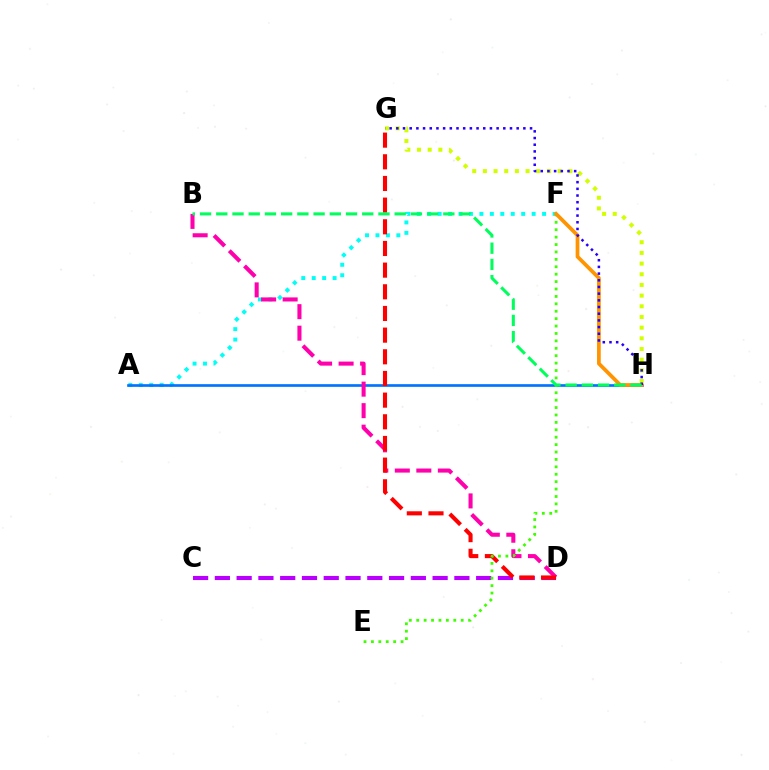{('G', 'H'): [{'color': '#d1ff00', 'line_style': 'dotted', 'thickness': 2.9}, {'color': '#2500ff', 'line_style': 'dotted', 'thickness': 1.82}], ('C', 'D'): [{'color': '#b900ff', 'line_style': 'dashed', 'thickness': 2.96}], ('A', 'F'): [{'color': '#00fff6', 'line_style': 'dotted', 'thickness': 2.84}], ('A', 'H'): [{'color': '#0074ff', 'line_style': 'solid', 'thickness': 1.93}], ('B', 'D'): [{'color': '#ff00ac', 'line_style': 'dashed', 'thickness': 2.92}], ('D', 'G'): [{'color': '#ff0000', 'line_style': 'dashed', 'thickness': 2.94}], ('E', 'F'): [{'color': '#3dff00', 'line_style': 'dotted', 'thickness': 2.01}], ('F', 'H'): [{'color': '#ff9400', 'line_style': 'solid', 'thickness': 2.68}], ('B', 'H'): [{'color': '#00ff5c', 'line_style': 'dashed', 'thickness': 2.2}]}